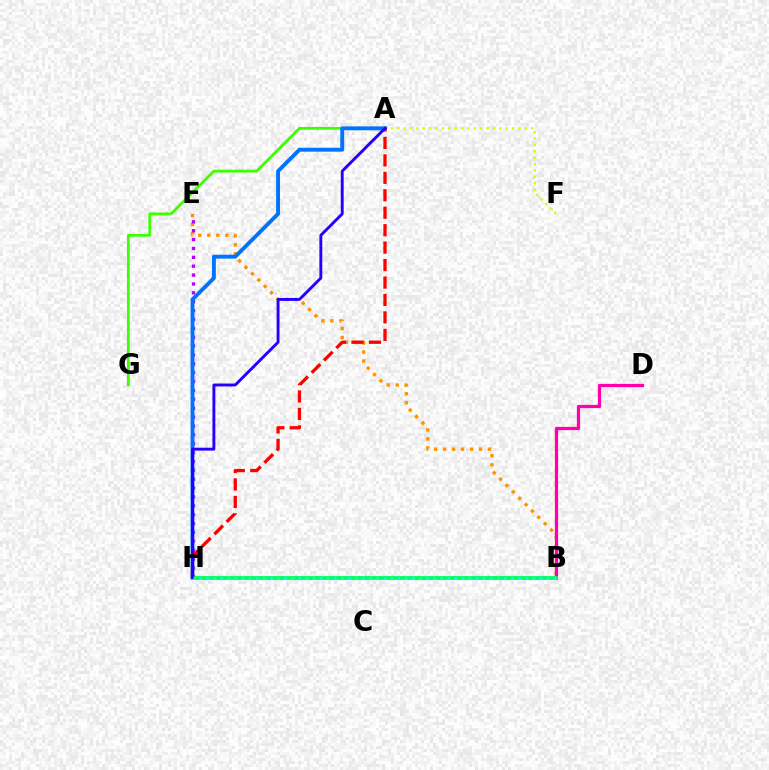{('B', 'E'): [{'color': '#ff9400', 'line_style': 'dotted', 'thickness': 2.45}], ('E', 'H'): [{'color': '#b900ff', 'line_style': 'dotted', 'thickness': 2.41}], ('A', 'G'): [{'color': '#3dff00', 'line_style': 'solid', 'thickness': 2.0}], ('B', 'D'): [{'color': '#ff00ac', 'line_style': 'solid', 'thickness': 2.33}], ('A', 'F'): [{'color': '#d1ff00', 'line_style': 'dotted', 'thickness': 1.73}], ('A', 'H'): [{'color': '#0074ff', 'line_style': 'solid', 'thickness': 2.8}, {'color': '#ff0000', 'line_style': 'dashed', 'thickness': 2.37}, {'color': '#2500ff', 'line_style': 'solid', 'thickness': 2.08}], ('B', 'H'): [{'color': '#00ff5c', 'line_style': 'solid', 'thickness': 2.74}, {'color': '#00fff6', 'line_style': 'dotted', 'thickness': 1.93}]}